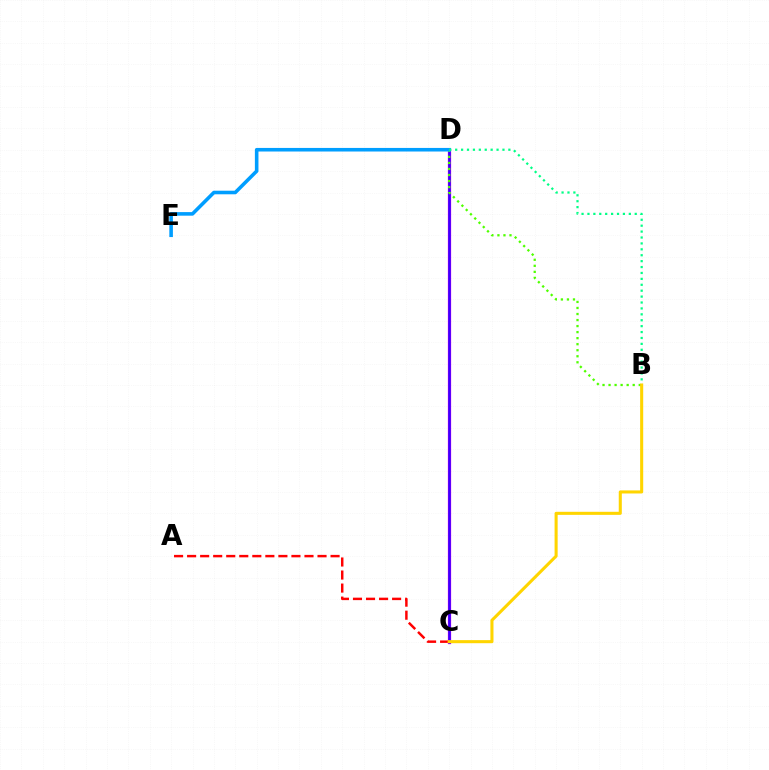{('C', 'D'): [{'color': '#ff00ed', 'line_style': 'solid', 'thickness': 2.36}, {'color': '#3700ff', 'line_style': 'solid', 'thickness': 1.88}], ('A', 'C'): [{'color': '#ff0000', 'line_style': 'dashed', 'thickness': 1.77}], ('B', 'D'): [{'color': '#4fff00', 'line_style': 'dotted', 'thickness': 1.64}, {'color': '#00ff86', 'line_style': 'dotted', 'thickness': 1.61}], ('D', 'E'): [{'color': '#009eff', 'line_style': 'solid', 'thickness': 2.58}], ('B', 'C'): [{'color': '#ffd500', 'line_style': 'solid', 'thickness': 2.2}]}